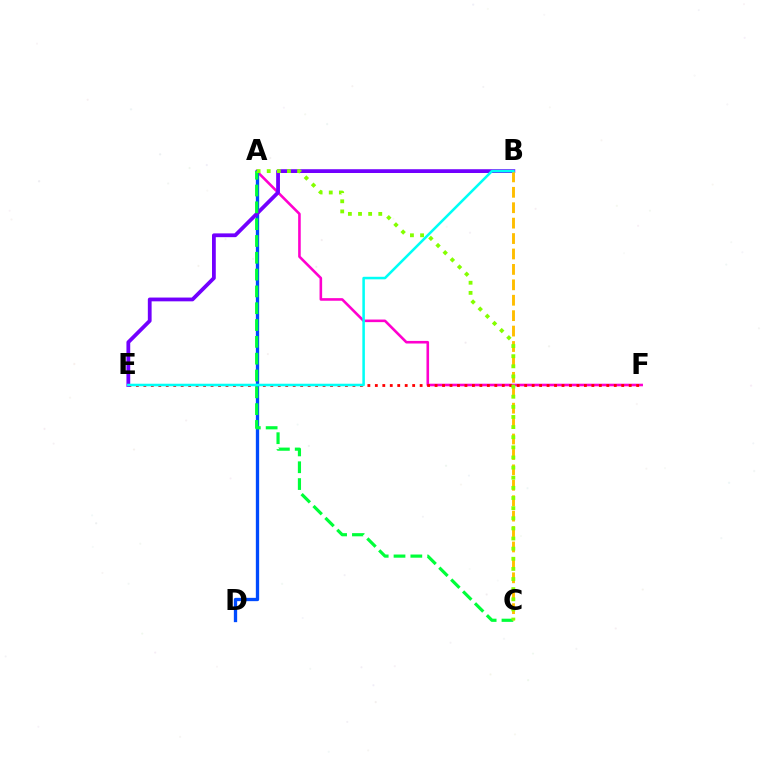{('A', 'F'): [{'color': '#ff00cf', 'line_style': 'solid', 'thickness': 1.87}], ('E', 'F'): [{'color': '#ff0000', 'line_style': 'dotted', 'thickness': 2.03}], ('A', 'D'): [{'color': '#004bff', 'line_style': 'solid', 'thickness': 2.39}], ('B', 'E'): [{'color': '#7200ff', 'line_style': 'solid', 'thickness': 2.72}, {'color': '#00fff6', 'line_style': 'solid', 'thickness': 1.83}], ('A', 'C'): [{'color': '#00ff39', 'line_style': 'dashed', 'thickness': 2.28}, {'color': '#84ff00', 'line_style': 'dotted', 'thickness': 2.75}], ('B', 'C'): [{'color': '#ffbd00', 'line_style': 'dashed', 'thickness': 2.09}]}